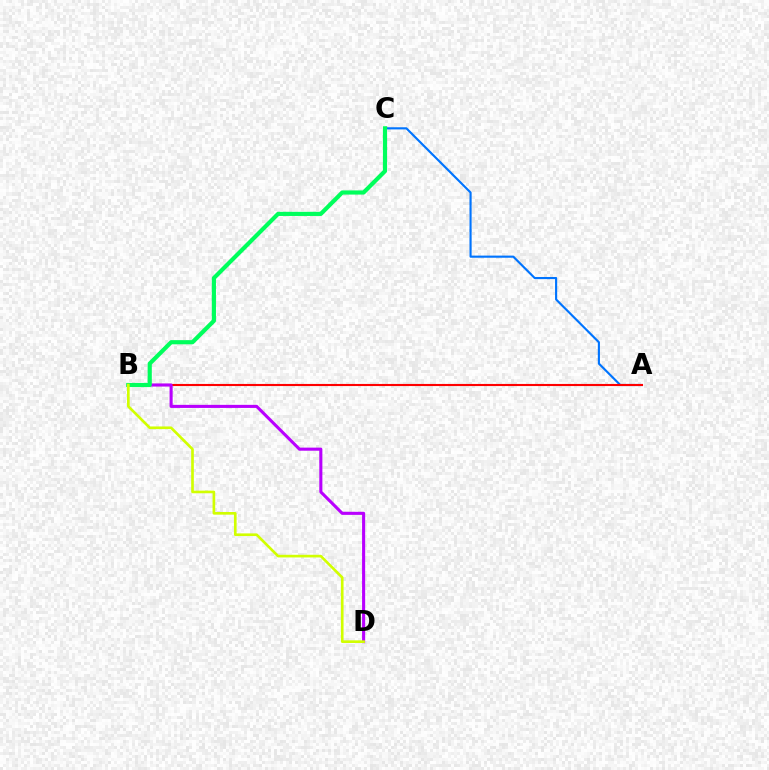{('A', 'C'): [{'color': '#0074ff', 'line_style': 'solid', 'thickness': 1.54}], ('A', 'B'): [{'color': '#ff0000', 'line_style': 'solid', 'thickness': 1.52}], ('B', 'D'): [{'color': '#b900ff', 'line_style': 'solid', 'thickness': 2.22}, {'color': '#d1ff00', 'line_style': 'solid', 'thickness': 1.91}], ('B', 'C'): [{'color': '#00ff5c', 'line_style': 'solid', 'thickness': 3.0}]}